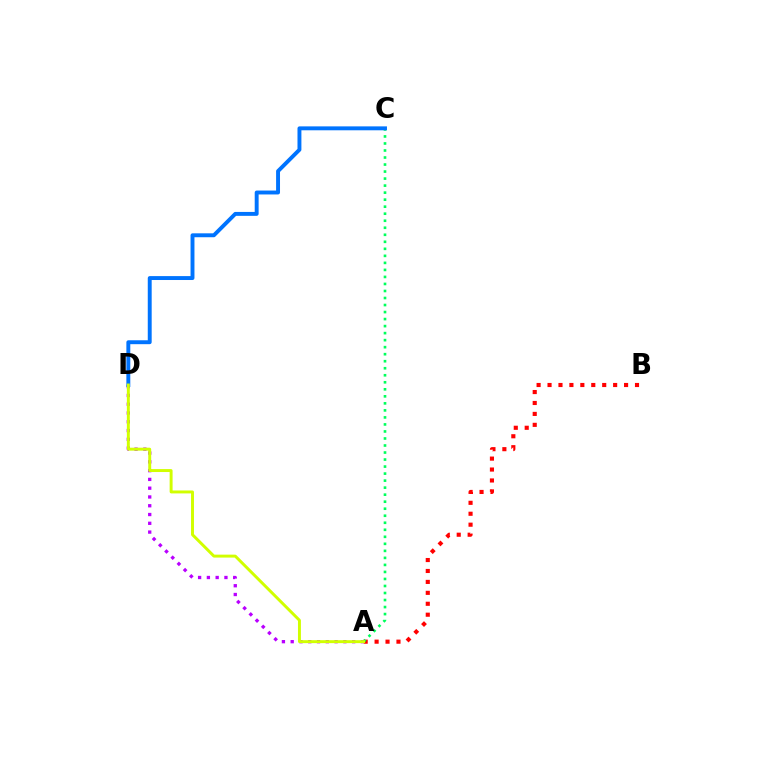{('A', 'B'): [{'color': '#ff0000', 'line_style': 'dotted', 'thickness': 2.97}], ('A', 'D'): [{'color': '#b900ff', 'line_style': 'dotted', 'thickness': 2.39}, {'color': '#d1ff00', 'line_style': 'solid', 'thickness': 2.12}], ('A', 'C'): [{'color': '#00ff5c', 'line_style': 'dotted', 'thickness': 1.91}], ('C', 'D'): [{'color': '#0074ff', 'line_style': 'solid', 'thickness': 2.82}]}